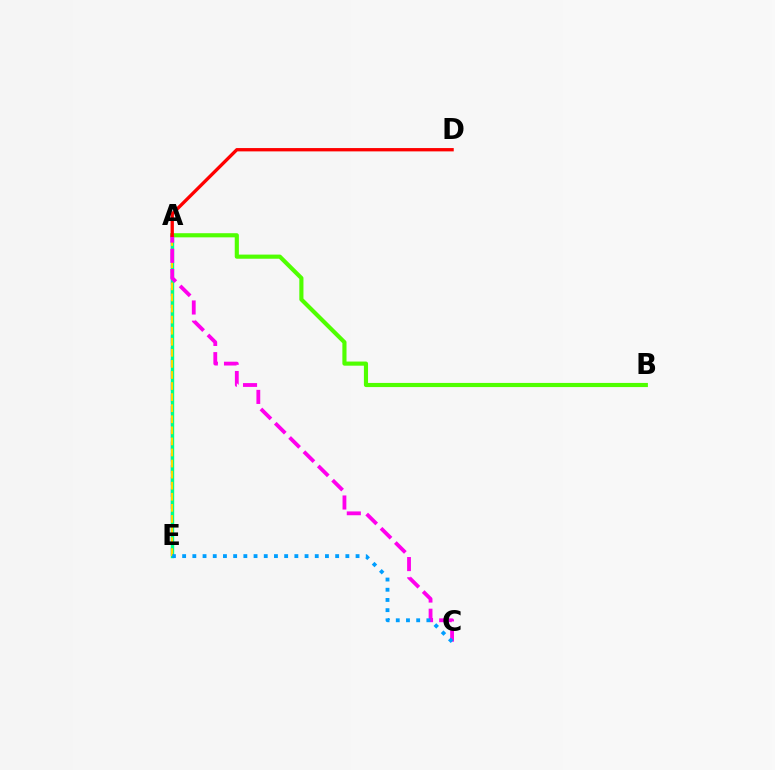{('A', 'E'): [{'color': '#3700ff', 'line_style': 'dashed', 'thickness': 1.6}, {'color': '#00ff86', 'line_style': 'solid', 'thickness': 2.44}, {'color': '#ffd500', 'line_style': 'dashed', 'thickness': 1.5}], ('A', 'B'): [{'color': '#4fff00', 'line_style': 'solid', 'thickness': 2.98}], ('A', 'C'): [{'color': '#ff00ed', 'line_style': 'dashed', 'thickness': 2.74}], ('C', 'E'): [{'color': '#009eff', 'line_style': 'dotted', 'thickness': 2.77}], ('A', 'D'): [{'color': '#ff0000', 'line_style': 'solid', 'thickness': 2.39}]}